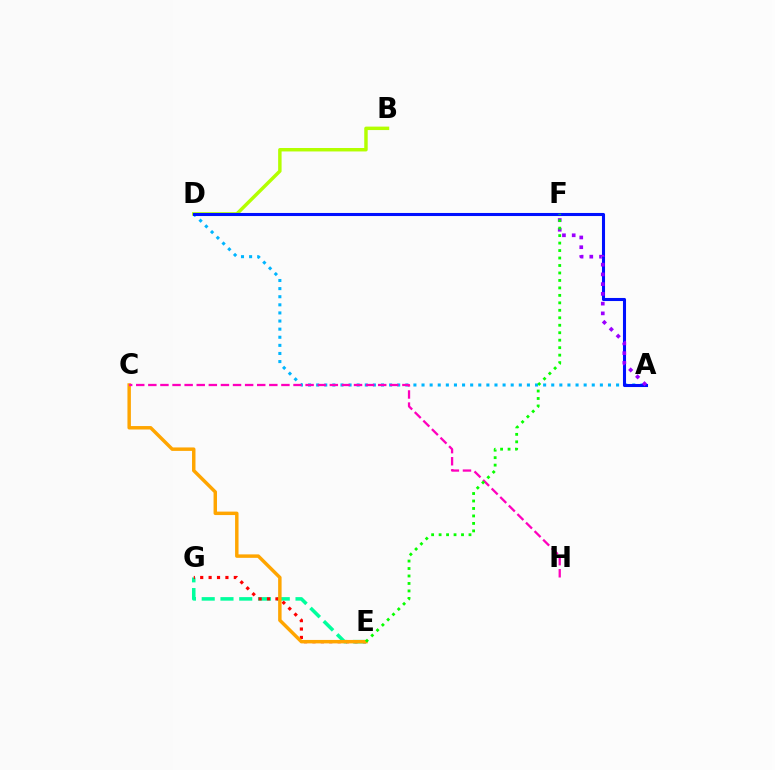{('B', 'D'): [{'color': '#b3ff00', 'line_style': 'solid', 'thickness': 2.48}], ('A', 'D'): [{'color': '#00b5ff', 'line_style': 'dotted', 'thickness': 2.2}, {'color': '#0010ff', 'line_style': 'solid', 'thickness': 2.21}], ('E', 'G'): [{'color': '#00ff9d', 'line_style': 'dashed', 'thickness': 2.55}, {'color': '#ff0000', 'line_style': 'dotted', 'thickness': 2.28}], ('C', 'E'): [{'color': '#ffa500', 'line_style': 'solid', 'thickness': 2.49}], ('C', 'H'): [{'color': '#ff00bd', 'line_style': 'dashed', 'thickness': 1.64}], ('A', 'F'): [{'color': '#9b00ff', 'line_style': 'dotted', 'thickness': 2.65}], ('E', 'F'): [{'color': '#08ff00', 'line_style': 'dotted', 'thickness': 2.03}]}